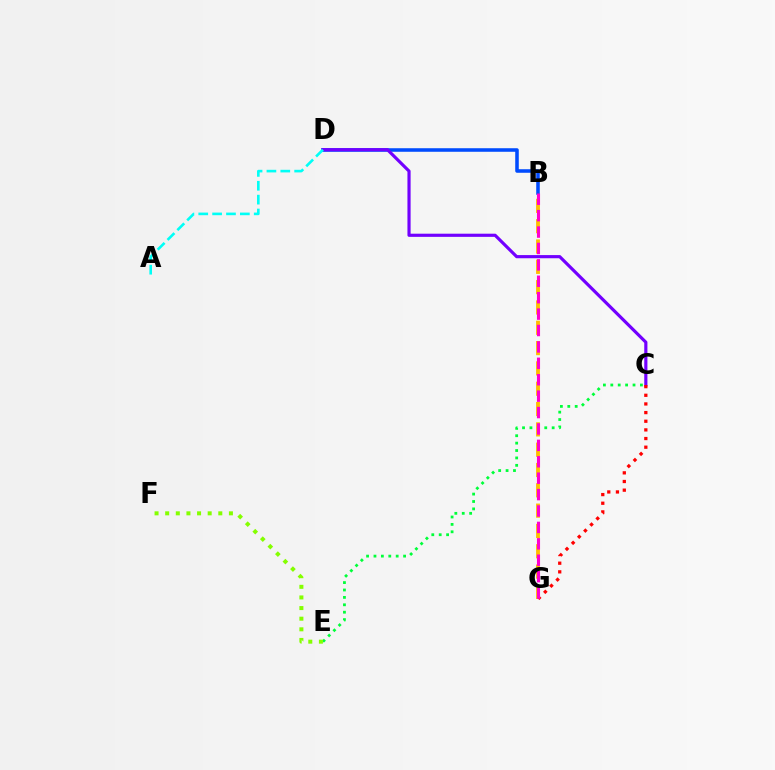{('B', 'G'): [{'color': '#ffbd00', 'line_style': 'dashed', 'thickness': 2.76}, {'color': '#ff00cf', 'line_style': 'dashed', 'thickness': 2.23}], ('B', 'D'): [{'color': '#004bff', 'line_style': 'solid', 'thickness': 2.55}], ('C', 'D'): [{'color': '#7200ff', 'line_style': 'solid', 'thickness': 2.28}], ('C', 'E'): [{'color': '#00ff39', 'line_style': 'dotted', 'thickness': 2.01}], ('C', 'G'): [{'color': '#ff0000', 'line_style': 'dotted', 'thickness': 2.35}], ('A', 'D'): [{'color': '#00fff6', 'line_style': 'dashed', 'thickness': 1.88}], ('E', 'F'): [{'color': '#84ff00', 'line_style': 'dotted', 'thickness': 2.89}]}